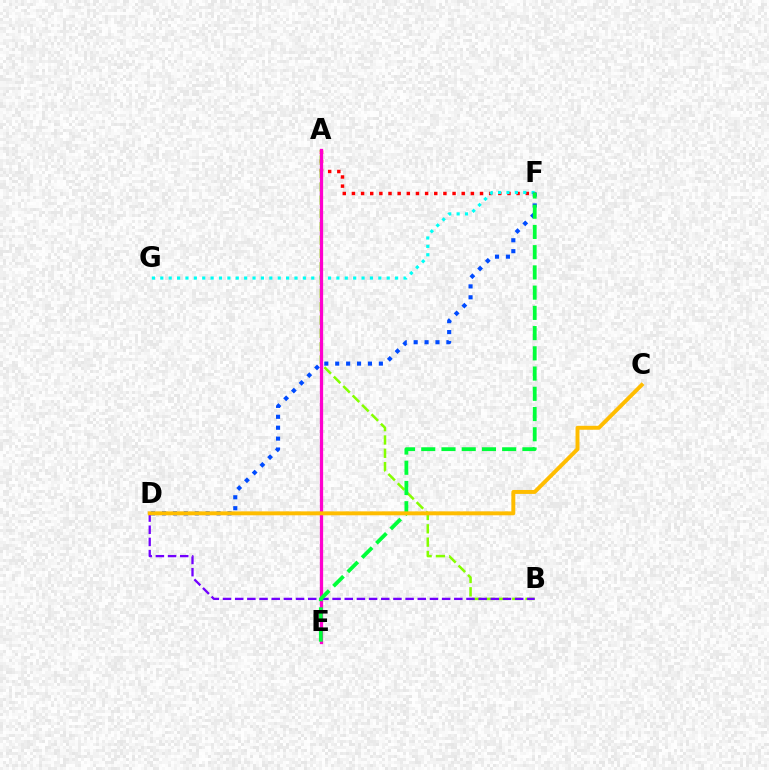{('A', 'F'): [{'color': '#ff0000', 'line_style': 'dotted', 'thickness': 2.49}], ('F', 'G'): [{'color': '#00fff6', 'line_style': 'dotted', 'thickness': 2.28}], ('D', 'F'): [{'color': '#004bff', 'line_style': 'dotted', 'thickness': 2.96}], ('A', 'B'): [{'color': '#84ff00', 'line_style': 'dashed', 'thickness': 1.81}], ('A', 'E'): [{'color': '#ff00cf', 'line_style': 'solid', 'thickness': 2.34}], ('B', 'D'): [{'color': '#7200ff', 'line_style': 'dashed', 'thickness': 1.65}], ('E', 'F'): [{'color': '#00ff39', 'line_style': 'dashed', 'thickness': 2.75}], ('C', 'D'): [{'color': '#ffbd00', 'line_style': 'solid', 'thickness': 2.83}]}